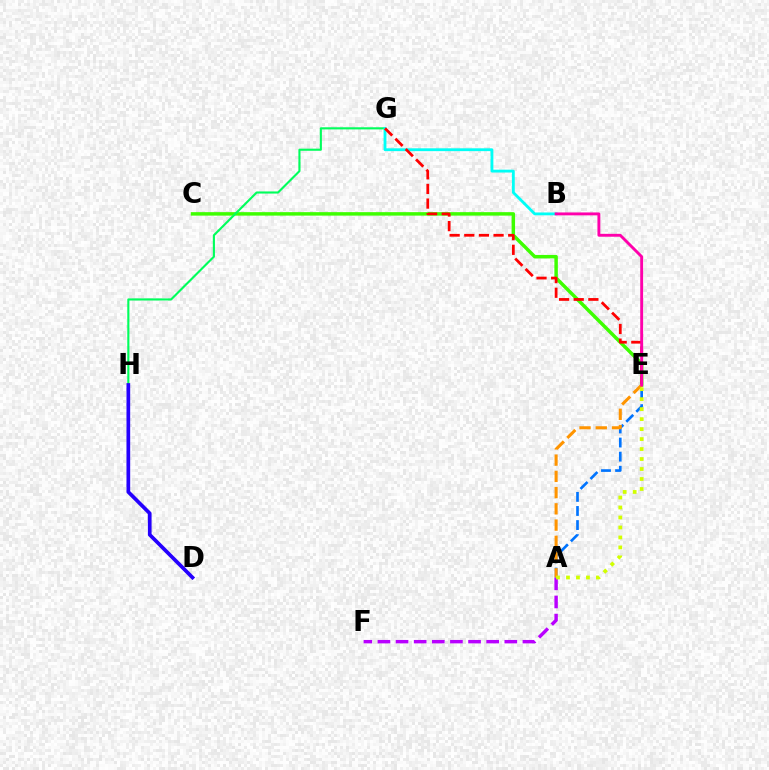{('A', 'F'): [{'color': '#b900ff', 'line_style': 'dashed', 'thickness': 2.46}], ('C', 'E'): [{'color': '#3dff00', 'line_style': 'solid', 'thickness': 2.49}], ('G', 'H'): [{'color': '#00ff5c', 'line_style': 'solid', 'thickness': 1.53}], ('B', 'G'): [{'color': '#00fff6', 'line_style': 'solid', 'thickness': 2.04}], ('A', 'E'): [{'color': '#0074ff', 'line_style': 'dashed', 'thickness': 1.91}, {'color': '#ff9400', 'line_style': 'dashed', 'thickness': 2.21}, {'color': '#d1ff00', 'line_style': 'dotted', 'thickness': 2.71}], ('E', 'G'): [{'color': '#ff0000', 'line_style': 'dashed', 'thickness': 1.99}], ('B', 'E'): [{'color': '#ff00ac', 'line_style': 'solid', 'thickness': 2.08}], ('D', 'H'): [{'color': '#2500ff', 'line_style': 'solid', 'thickness': 2.66}]}